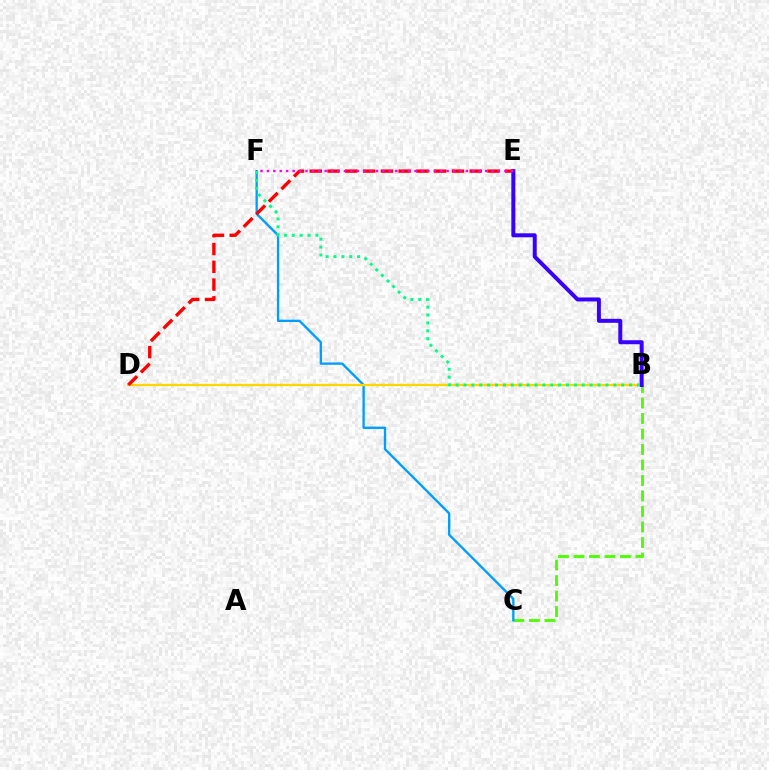{('B', 'C'): [{'color': '#4fff00', 'line_style': 'dashed', 'thickness': 2.11}], ('C', 'F'): [{'color': '#009eff', 'line_style': 'solid', 'thickness': 1.69}], ('B', 'D'): [{'color': '#ffd500', 'line_style': 'solid', 'thickness': 1.64}], ('D', 'E'): [{'color': '#ff0000', 'line_style': 'dashed', 'thickness': 2.41}], ('B', 'E'): [{'color': '#3700ff', 'line_style': 'solid', 'thickness': 2.87}], ('B', 'F'): [{'color': '#00ff86', 'line_style': 'dotted', 'thickness': 2.14}], ('E', 'F'): [{'color': '#ff00ed', 'line_style': 'dotted', 'thickness': 1.74}]}